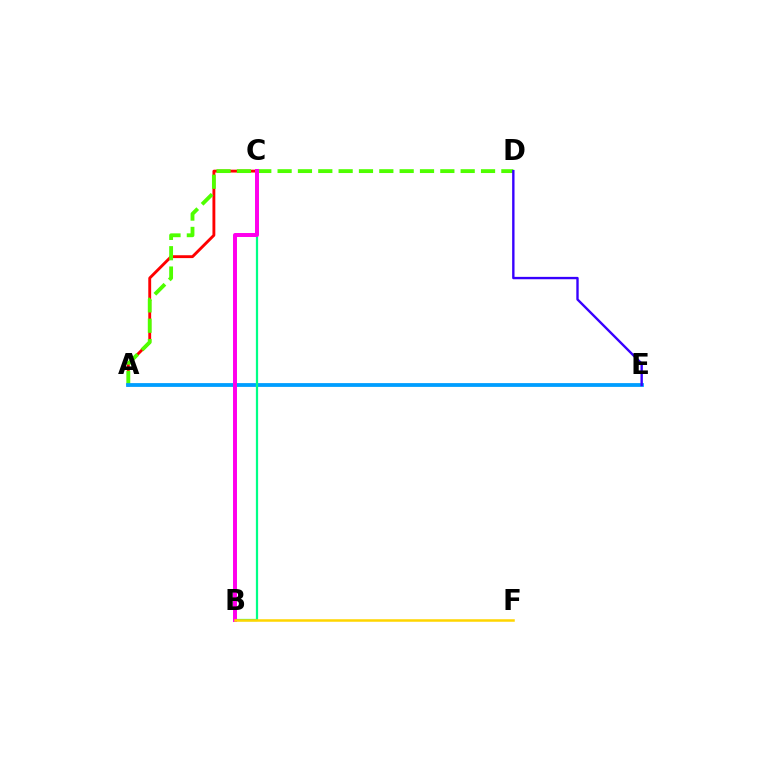{('A', 'C'): [{'color': '#ff0000', 'line_style': 'solid', 'thickness': 2.06}], ('A', 'D'): [{'color': '#4fff00', 'line_style': 'dashed', 'thickness': 2.76}], ('A', 'E'): [{'color': '#009eff', 'line_style': 'solid', 'thickness': 2.73}], ('D', 'E'): [{'color': '#3700ff', 'line_style': 'solid', 'thickness': 1.71}], ('B', 'C'): [{'color': '#00ff86', 'line_style': 'solid', 'thickness': 1.61}, {'color': '#ff00ed', 'line_style': 'solid', 'thickness': 2.85}], ('B', 'F'): [{'color': '#ffd500', 'line_style': 'solid', 'thickness': 1.81}]}